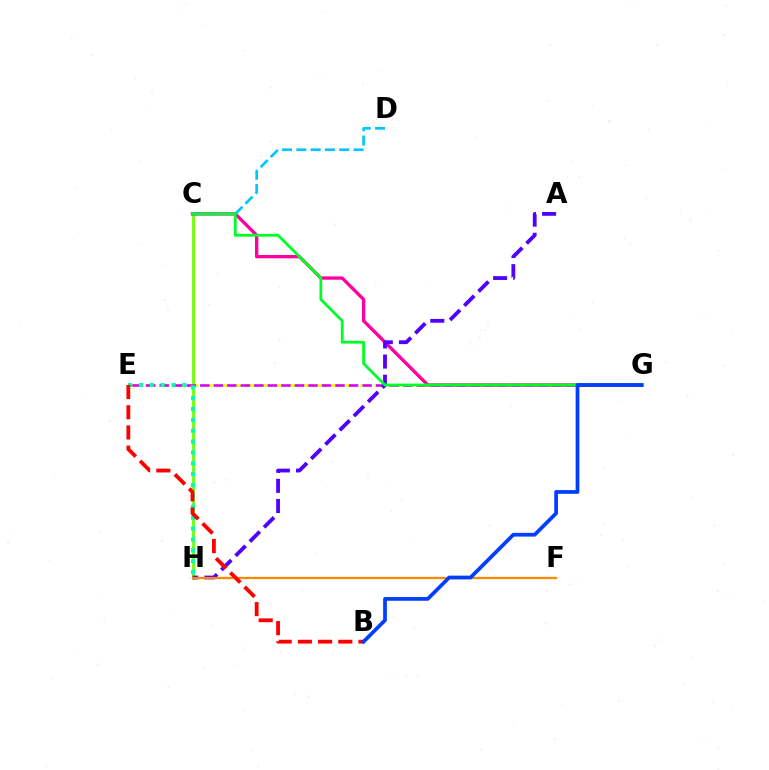{('E', 'G'): [{'color': '#eeff00', 'line_style': 'dashed', 'thickness': 1.95}, {'color': '#d600ff', 'line_style': 'dashed', 'thickness': 1.84}], ('C', 'H'): [{'color': '#66ff00', 'line_style': 'solid', 'thickness': 1.97}], ('C', 'G'): [{'color': '#ff00a0', 'line_style': 'solid', 'thickness': 2.38}, {'color': '#00ff27', 'line_style': 'solid', 'thickness': 2.0}], ('C', 'D'): [{'color': '#00c7ff', 'line_style': 'dashed', 'thickness': 1.94}], ('A', 'H'): [{'color': '#4f00ff', 'line_style': 'dashed', 'thickness': 2.73}], ('E', 'H'): [{'color': '#00ffaf', 'line_style': 'dotted', 'thickness': 2.95}], ('F', 'H'): [{'color': '#ff8800', 'line_style': 'solid', 'thickness': 1.64}], ('B', 'E'): [{'color': '#ff0000', 'line_style': 'dashed', 'thickness': 2.74}], ('B', 'G'): [{'color': '#003fff', 'line_style': 'solid', 'thickness': 2.69}]}